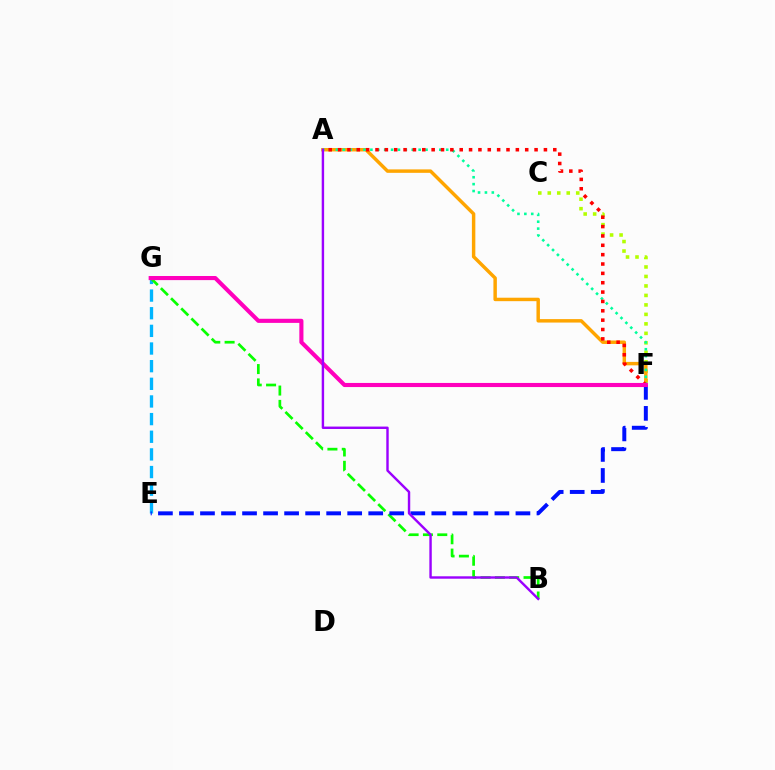{('E', 'G'): [{'color': '#00b5ff', 'line_style': 'dashed', 'thickness': 2.4}], ('C', 'F'): [{'color': '#b3ff00', 'line_style': 'dotted', 'thickness': 2.58}], ('A', 'F'): [{'color': '#ffa500', 'line_style': 'solid', 'thickness': 2.48}, {'color': '#00ff9d', 'line_style': 'dotted', 'thickness': 1.87}, {'color': '#ff0000', 'line_style': 'dotted', 'thickness': 2.54}], ('B', 'G'): [{'color': '#08ff00', 'line_style': 'dashed', 'thickness': 1.95}], ('E', 'F'): [{'color': '#0010ff', 'line_style': 'dashed', 'thickness': 2.86}], ('F', 'G'): [{'color': '#ff00bd', 'line_style': 'solid', 'thickness': 2.96}], ('A', 'B'): [{'color': '#9b00ff', 'line_style': 'solid', 'thickness': 1.74}]}